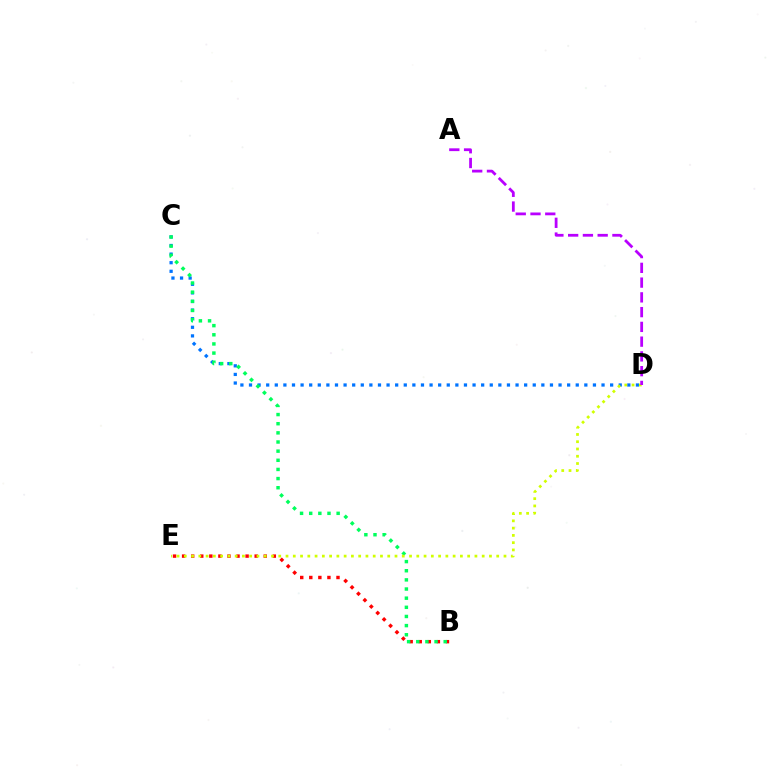{('B', 'E'): [{'color': '#ff0000', 'line_style': 'dotted', 'thickness': 2.46}], ('C', 'D'): [{'color': '#0074ff', 'line_style': 'dotted', 'thickness': 2.34}], ('B', 'C'): [{'color': '#00ff5c', 'line_style': 'dotted', 'thickness': 2.48}], ('D', 'E'): [{'color': '#d1ff00', 'line_style': 'dotted', 'thickness': 1.97}], ('A', 'D'): [{'color': '#b900ff', 'line_style': 'dashed', 'thickness': 2.0}]}